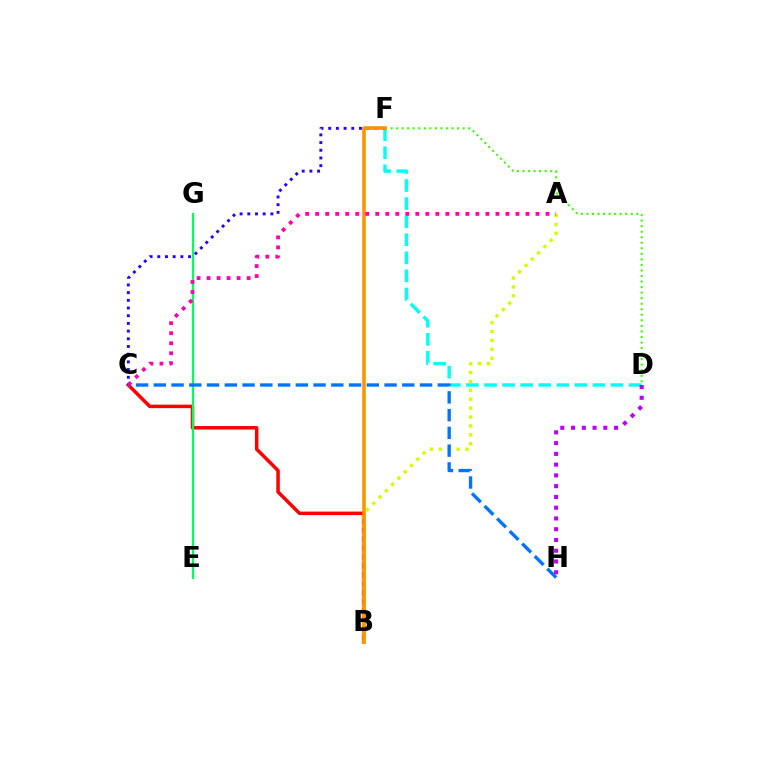{('D', 'F'): [{'color': '#00fff6', 'line_style': 'dashed', 'thickness': 2.45}, {'color': '#3dff00', 'line_style': 'dotted', 'thickness': 1.51}], ('B', 'C'): [{'color': '#ff0000', 'line_style': 'solid', 'thickness': 2.52}], ('D', 'H'): [{'color': '#b900ff', 'line_style': 'dotted', 'thickness': 2.92}], ('A', 'B'): [{'color': '#d1ff00', 'line_style': 'dotted', 'thickness': 2.42}], ('C', 'F'): [{'color': '#2500ff', 'line_style': 'dotted', 'thickness': 2.09}], ('E', 'G'): [{'color': '#00ff5c', 'line_style': 'solid', 'thickness': 1.62}], ('C', 'H'): [{'color': '#0074ff', 'line_style': 'dashed', 'thickness': 2.41}], ('B', 'F'): [{'color': '#ff9400', 'line_style': 'solid', 'thickness': 2.58}], ('A', 'C'): [{'color': '#ff00ac', 'line_style': 'dotted', 'thickness': 2.72}]}